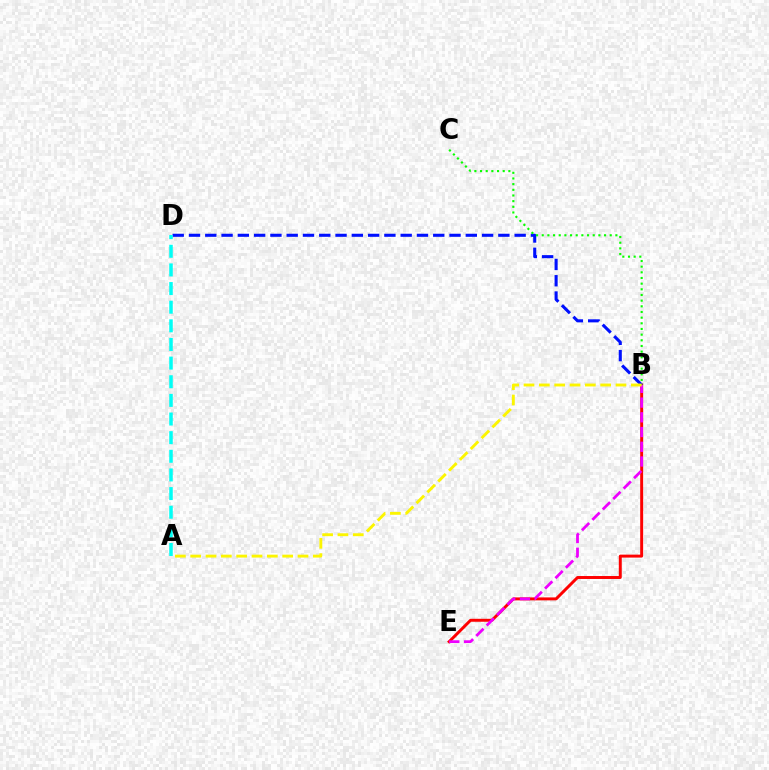{('B', 'E'): [{'color': '#ff0000', 'line_style': 'solid', 'thickness': 2.13}, {'color': '#ee00ff', 'line_style': 'dashed', 'thickness': 2.0}], ('B', 'D'): [{'color': '#0010ff', 'line_style': 'dashed', 'thickness': 2.21}], ('B', 'C'): [{'color': '#08ff00', 'line_style': 'dotted', 'thickness': 1.54}], ('A', 'D'): [{'color': '#00fff6', 'line_style': 'dashed', 'thickness': 2.53}], ('A', 'B'): [{'color': '#fcf500', 'line_style': 'dashed', 'thickness': 2.08}]}